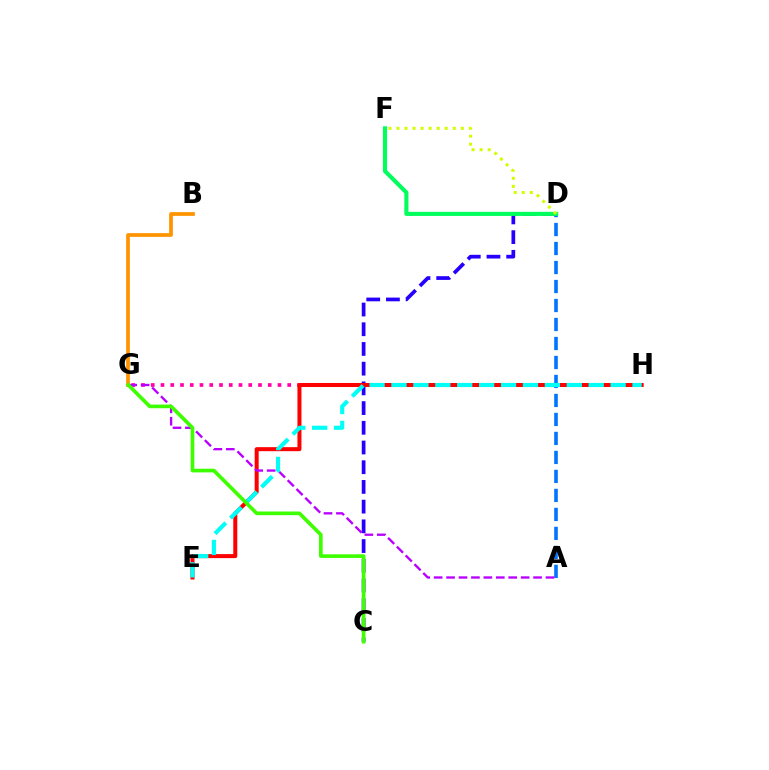{('A', 'D'): [{'color': '#0074ff', 'line_style': 'dashed', 'thickness': 2.58}], ('C', 'D'): [{'color': '#2500ff', 'line_style': 'dashed', 'thickness': 2.68}], ('G', 'H'): [{'color': '#ff00ac', 'line_style': 'dotted', 'thickness': 2.65}], ('E', 'H'): [{'color': '#ff0000', 'line_style': 'solid', 'thickness': 2.89}, {'color': '#00fff6', 'line_style': 'dashed', 'thickness': 2.98}], ('D', 'F'): [{'color': '#00ff5c', 'line_style': 'solid', 'thickness': 2.95}, {'color': '#d1ff00', 'line_style': 'dotted', 'thickness': 2.18}], ('A', 'G'): [{'color': '#b900ff', 'line_style': 'dashed', 'thickness': 1.69}], ('B', 'G'): [{'color': '#ff9400', 'line_style': 'solid', 'thickness': 2.69}], ('C', 'G'): [{'color': '#3dff00', 'line_style': 'solid', 'thickness': 2.63}]}